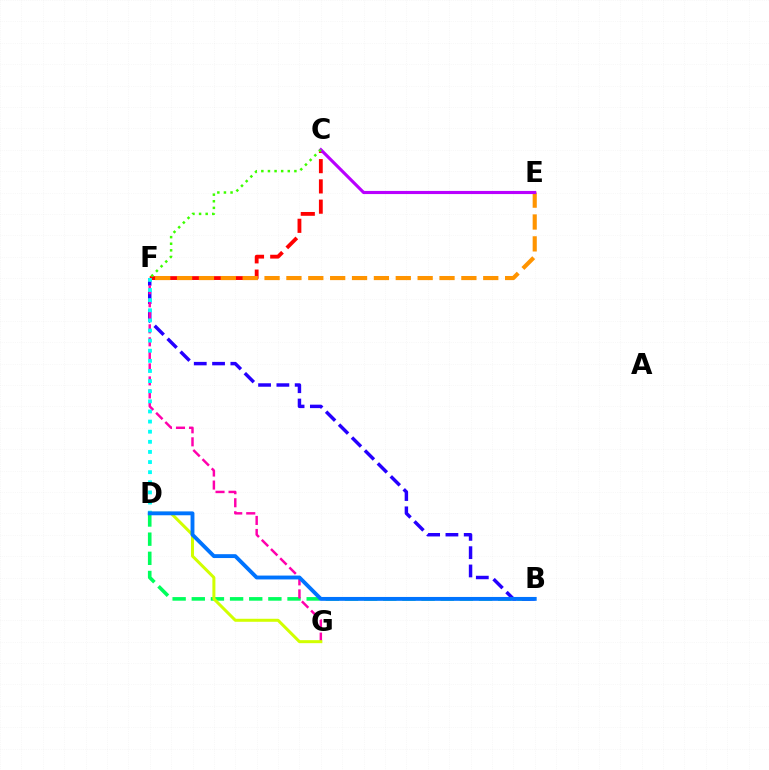{('B', 'D'): [{'color': '#00ff5c', 'line_style': 'dashed', 'thickness': 2.6}, {'color': '#0074ff', 'line_style': 'solid', 'thickness': 2.79}], ('C', 'F'): [{'color': '#ff0000', 'line_style': 'dashed', 'thickness': 2.75}, {'color': '#3dff00', 'line_style': 'dotted', 'thickness': 1.8}], ('B', 'F'): [{'color': '#2500ff', 'line_style': 'dashed', 'thickness': 2.49}], ('E', 'F'): [{'color': '#ff9400', 'line_style': 'dashed', 'thickness': 2.97}], ('F', 'G'): [{'color': '#ff00ac', 'line_style': 'dashed', 'thickness': 1.77}], ('C', 'E'): [{'color': '#b900ff', 'line_style': 'solid', 'thickness': 2.26}], ('D', 'F'): [{'color': '#00fff6', 'line_style': 'dotted', 'thickness': 2.75}], ('D', 'G'): [{'color': '#d1ff00', 'line_style': 'solid', 'thickness': 2.17}]}